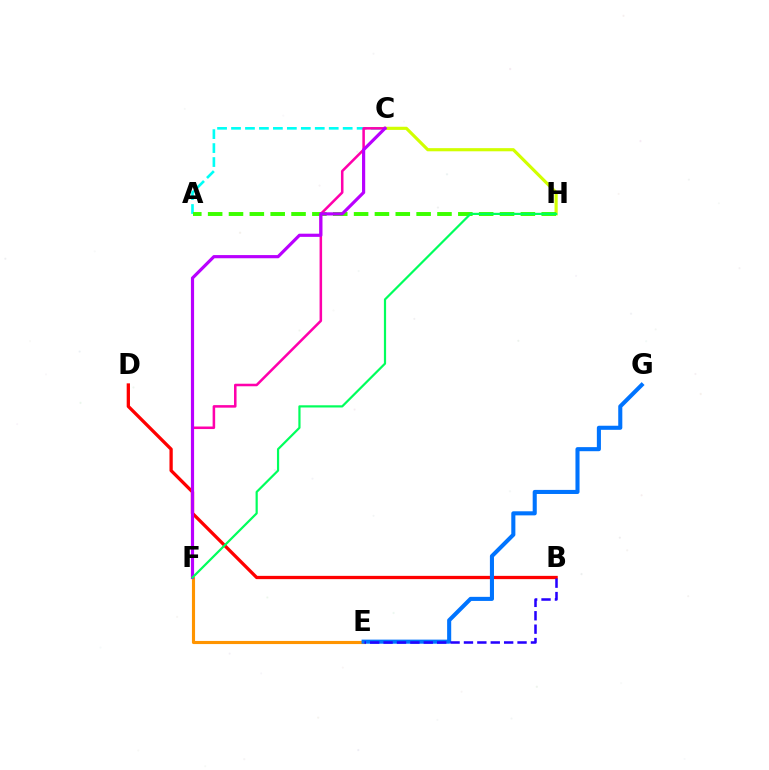{('A', 'C'): [{'color': '#00fff6', 'line_style': 'dashed', 'thickness': 1.9}], ('B', 'D'): [{'color': '#ff0000', 'line_style': 'solid', 'thickness': 2.36}], ('E', 'F'): [{'color': '#ff9400', 'line_style': 'solid', 'thickness': 2.25}], ('C', 'H'): [{'color': '#d1ff00', 'line_style': 'solid', 'thickness': 2.26}], ('A', 'H'): [{'color': '#3dff00', 'line_style': 'dashed', 'thickness': 2.83}], ('E', 'G'): [{'color': '#0074ff', 'line_style': 'solid', 'thickness': 2.94}], ('B', 'E'): [{'color': '#2500ff', 'line_style': 'dashed', 'thickness': 1.82}], ('C', 'F'): [{'color': '#ff00ac', 'line_style': 'solid', 'thickness': 1.83}, {'color': '#b900ff', 'line_style': 'solid', 'thickness': 2.29}], ('F', 'H'): [{'color': '#00ff5c', 'line_style': 'solid', 'thickness': 1.58}]}